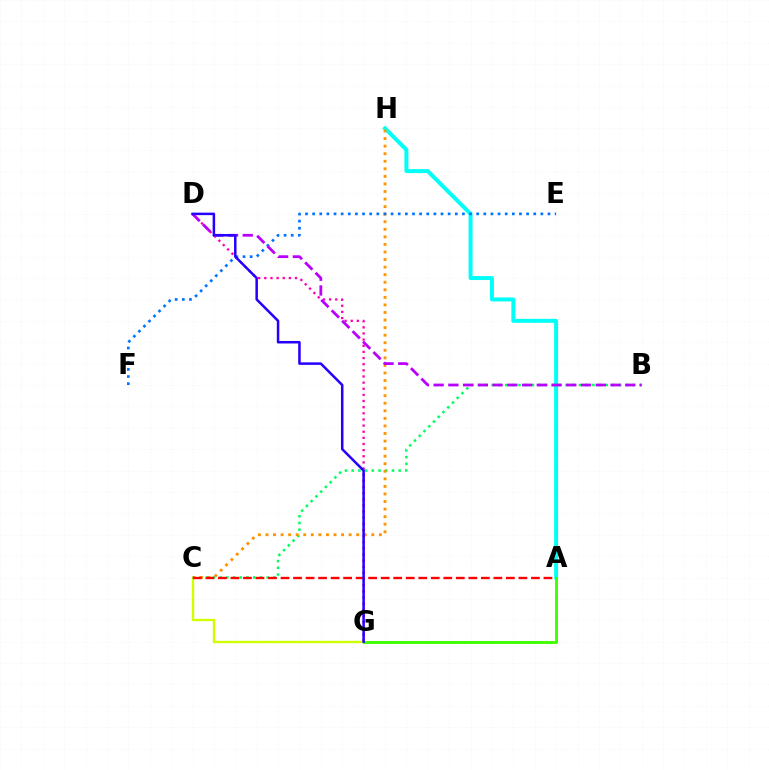{('D', 'G'): [{'color': '#ff00ac', 'line_style': 'dotted', 'thickness': 1.67}, {'color': '#2500ff', 'line_style': 'solid', 'thickness': 1.81}], ('C', 'G'): [{'color': '#d1ff00', 'line_style': 'solid', 'thickness': 1.72}], ('A', 'H'): [{'color': '#00fff6', 'line_style': 'solid', 'thickness': 2.86}], ('B', 'C'): [{'color': '#00ff5c', 'line_style': 'dotted', 'thickness': 1.82}], ('A', 'G'): [{'color': '#3dff00', 'line_style': 'solid', 'thickness': 2.07}], ('C', 'H'): [{'color': '#ff9400', 'line_style': 'dotted', 'thickness': 2.05}], ('E', 'F'): [{'color': '#0074ff', 'line_style': 'dotted', 'thickness': 1.94}], ('A', 'C'): [{'color': '#ff0000', 'line_style': 'dashed', 'thickness': 1.7}], ('B', 'D'): [{'color': '#b900ff', 'line_style': 'dashed', 'thickness': 2.0}]}